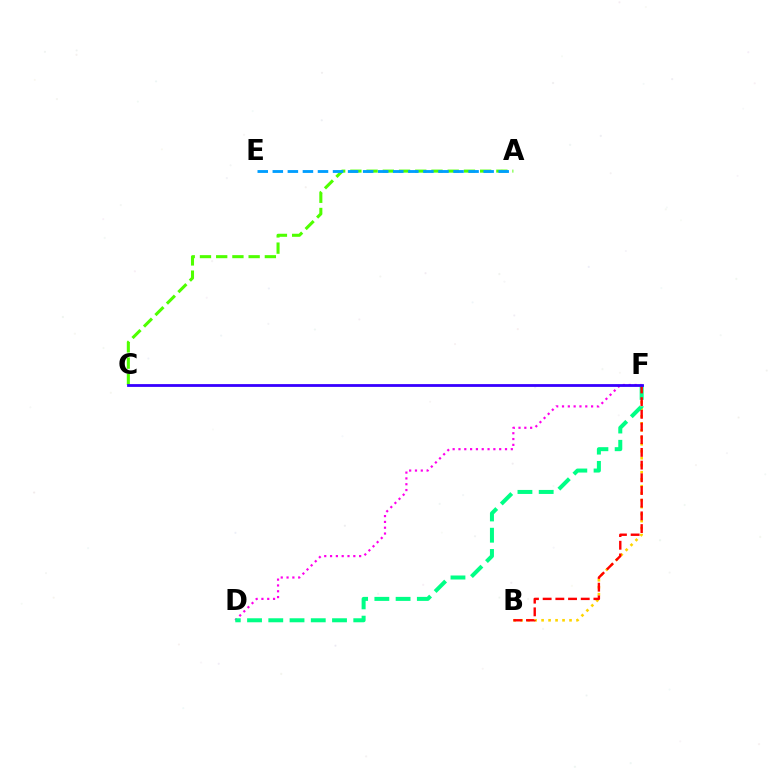{('A', 'C'): [{'color': '#4fff00', 'line_style': 'dashed', 'thickness': 2.2}], ('B', 'F'): [{'color': '#ffd500', 'line_style': 'dotted', 'thickness': 1.9}, {'color': '#ff0000', 'line_style': 'dashed', 'thickness': 1.72}], ('A', 'E'): [{'color': '#009eff', 'line_style': 'dashed', 'thickness': 2.05}], ('D', 'F'): [{'color': '#ff00ed', 'line_style': 'dotted', 'thickness': 1.58}, {'color': '#00ff86', 'line_style': 'dashed', 'thickness': 2.89}], ('C', 'F'): [{'color': '#3700ff', 'line_style': 'solid', 'thickness': 2.01}]}